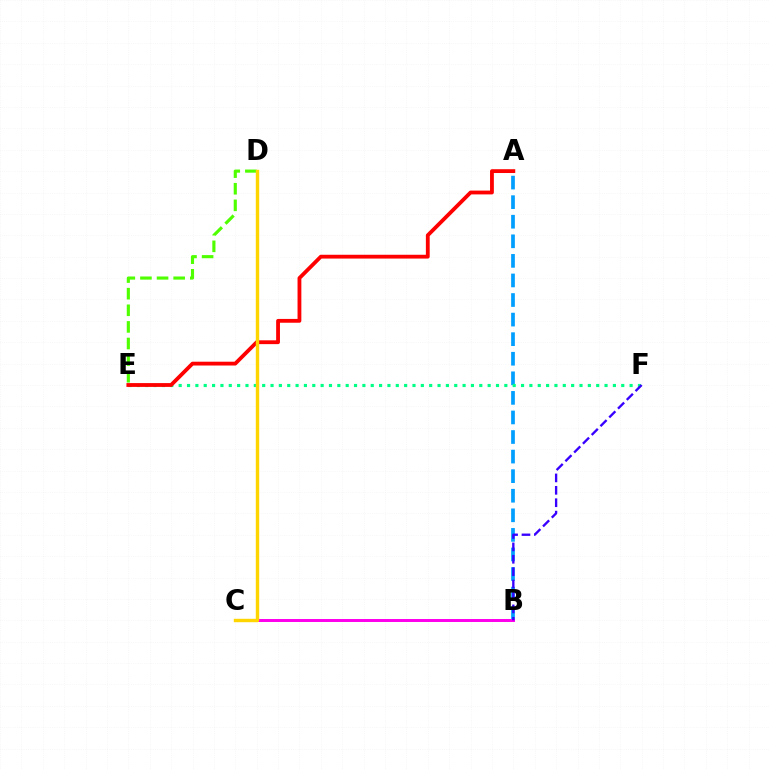{('A', 'B'): [{'color': '#009eff', 'line_style': 'dashed', 'thickness': 2.66}], ('B', 'C'): [{'color': '#ff00ed', 'line_style': 'solid', 'thickness': 2.14}], ('E', 'F'): [{'color': '#00ff86', 'line_style': 'dotted', 'thickness': 2.27}], ('A', 'E'): [{'color': '#ff0000', 'line_style': 'solid', 'thickness': 2.74}], ('D', 'E'): [{'color': '#4fff00', 'line_style': 'dashed', 'thickness': 2.26}], ('C', 'D'): [{'color': '#ffd500', 'line_style': 'solid', 'thickness': 2.45}], ('B', 'F'): [{'color': '#3700ff', 'line_style': 'dashed', 'thickness': 1.68}]}